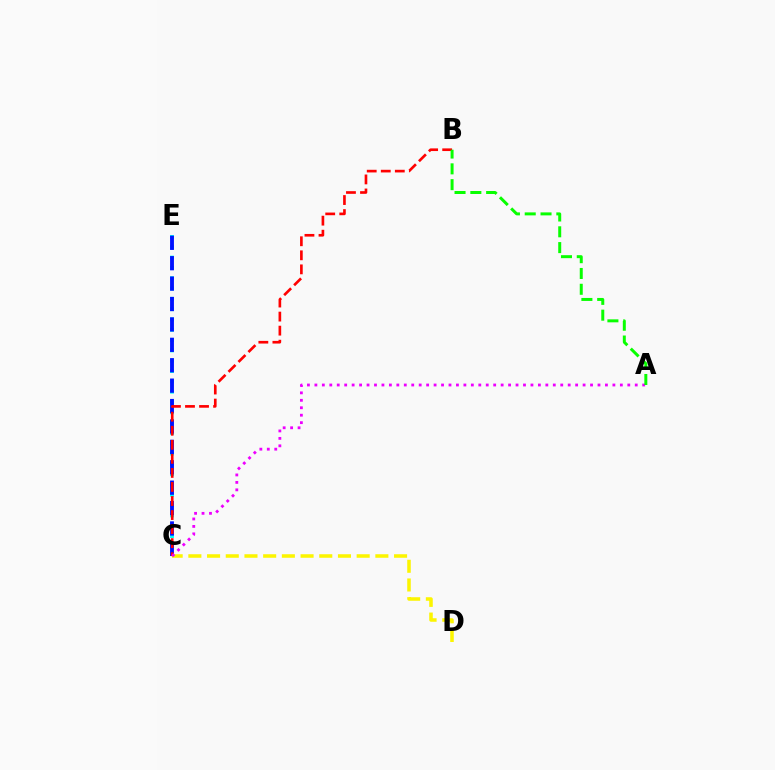{('C', 'E'): [{'color': '#00fff6', 'line_style': 'dotted', 'thickness': 2.8}, {'color': '#0010ff', 'line_style': 'dashed', 'thickness': 2.77}], ('C', 'D'): [{'color': '#fcf500', 'line_style': 'dashed', 'thickness': 2.54}], ('B', 'C'): [{'color': '#ff0000', 'line_style': 'dashed', 'thickness': 1.91}], ('A', 'C'): [{'color': '#ee00ff', 'line_style': 'dotted', 'thickness': 2.02}], ('A', 'B'): [{'color': '#08ff00', 'line_style': 'dashed', 'thickness': 2.15}]}